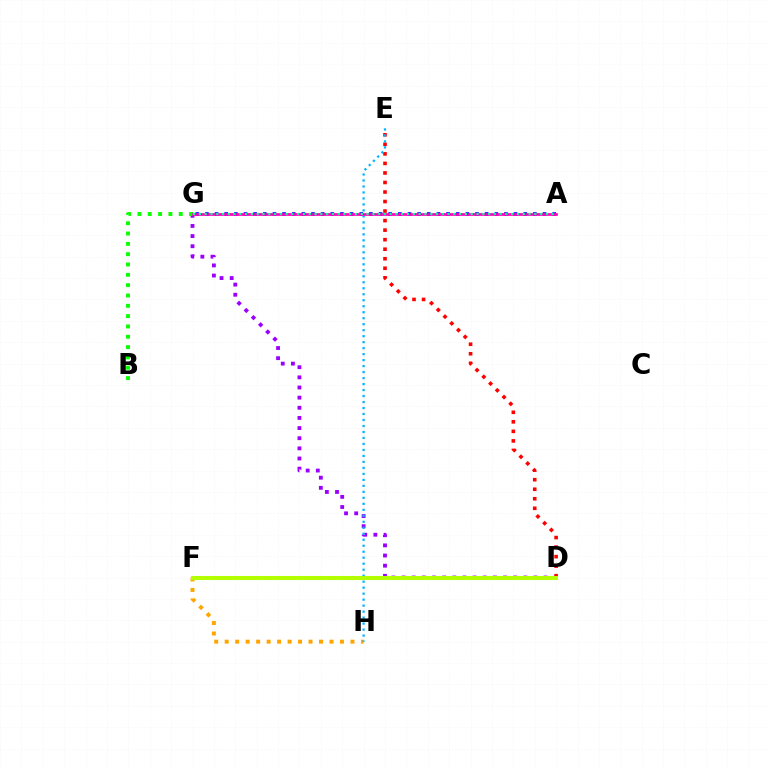{('D', 'G'): [{'color': '#9b00ff', 'line_style': 'dotted', 'thickness': 2.76}], ('F', 'H'): [{'color': '#ffa500', 'line_style': 'dotted', 'thickness': 2.85}], ('B', 'G'): [{'color': '#08ff00', 'line_style': 'dotted', 'thickness': 2.8}], ('D', 'E'): [{'color': '#ff0000', 'line_style': 'dotted', 'thickness': 2.59}], ('A', 'G'): [{'color': '#0010ff', 'line_style': 'dotted', 'thickness': 2.62}, {'color': '#ff00bd', 'line_style': 'solid', 'thickness': 1.95}, {'color': '#00ff9d', 'line_style': 'dotted', 'thickness': 1.57}], ('E', 'H'): [{'color': '#00b5ff', 'line_style': 'dotted', 'thickness': 1.63}], ('D', 'F'): [{'color': '#b3ff00', 'line_style': 'solid', 'thickness': 2.92}]}